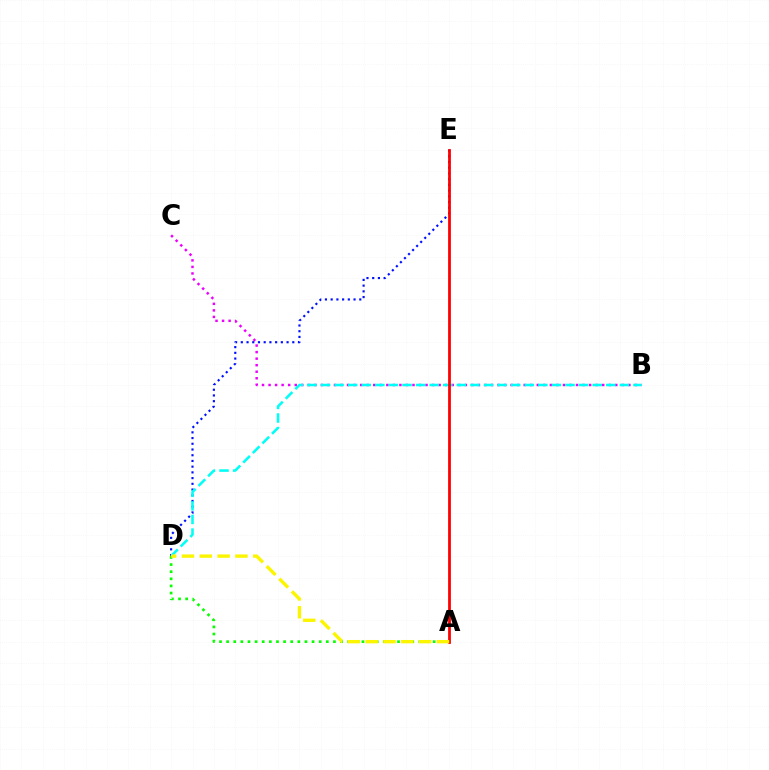{('D', 'E'): [{'color': '#0010ff', 'line_style': 'dotted', 'thickness': 1.55}], ('B', 'C'): [{'color': '#ee00ff', 'line_style': 'dotted', 'thickness': 1.78}], ('B', 'D'): [{'color': '#00fff6', 'line_style': 'dashed', 'thickness': 1.85}], ('A', 'E'): [{'color': '#ff0000', 'line_style': 'solid', 'thickness': 2.0}], ('A', 'D'): [{'color': '#08ff00', 'line_style': 'dotted', 'thickness': 1.93}, {'color': '#fcf500', 'line_style': 'dashed', 'thickness': 2.42}]}